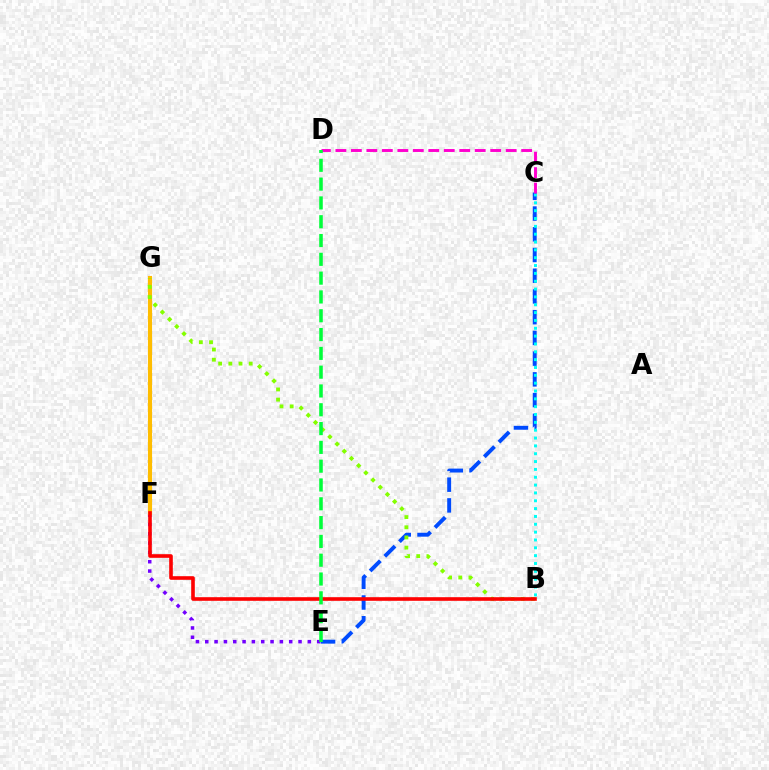{('E', 'F'): [{'color': '#7200ff', 'line_style': 'dotted', 'thickness': 2.53}], ('C', 'E'): [{'color': '#004bff', 'line_style': 'dashed', 'thickness': 2.82}], ('F', 'G'): [{'color': '#ffbd00', 'line_style': 'solid', 'thickness': 2.96}], ('B', 'C'): [{'color': '#00fff6', 'line_style': 'dotted', 'thickness': 2.13}], ('B', 'G'): [{'color': '#84ff00', 'line_style': 'dotted', 'thickness': 2.76}], ('B', 'F'): [{'color': '#ff0000', 'line_style': 'solid', 'thickness': 2.6}], ('C', 'D'): [{'color': '#ff00cf', 'line_style': 'dashed', 'thickness': 2.1}], ('D', 'E'): [{'color': '#00ff39', 'line_style': 'dashed', 'thickness': 2.55}]}